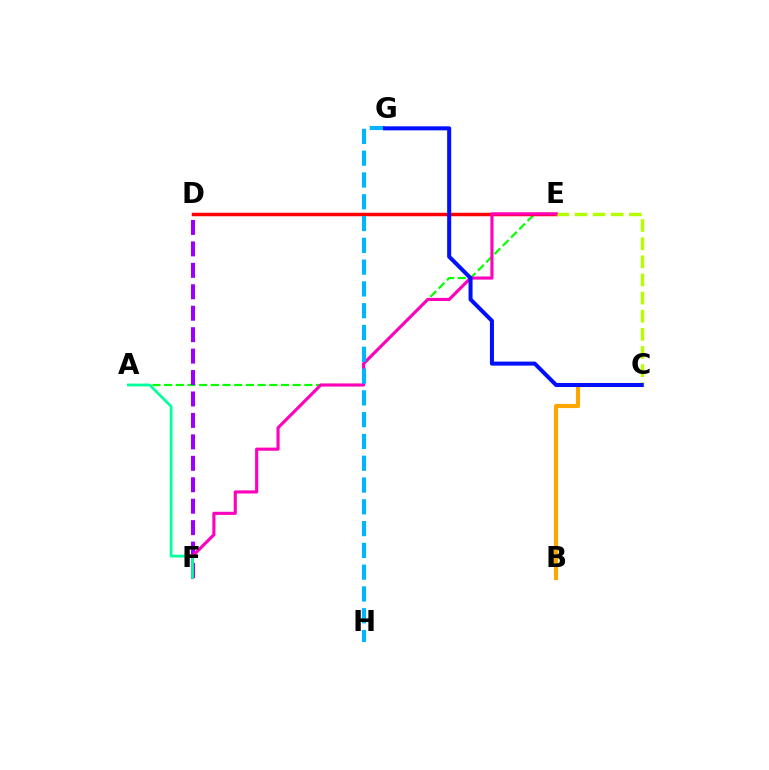{('A', 'E'): [{'color': '#08ff00', 'line_style': 'dashed', 'thickness': 1.59}], ('B', 'C'): [{'color': '#ffa500', 'line_style': 'solid', 'thickness': 2.97}], ('D', 'E'): [{'color': '#ff0000', 'line_style': 'solid', 'thickness': 2.51}], ('D', 'F'): [{'color': '#9b00ff', 'line_style': 'dashed', 'thickness': 2.91}], ('C', 'E'): [{'color': '#b3ff00', 'line_style': 'dashed', 'thickness': 2.46}], ('E', 'F'): [{'color': '#ff00bd', 'line_style': 'solid', 'thickness': 2.25}], ('G', 'H'): [{'color': '#00b5ff', 'line_style': 'dashed', 'thickness': 2.96}], ('A', 'F'): [{'color': '#00ff9d', 'line_style': 'solid', 'thickness': 1.96}], ('C', 'G'): [{'color': '#0010ff', 'line_style': 'solid', 'thickness': 2.9}]}